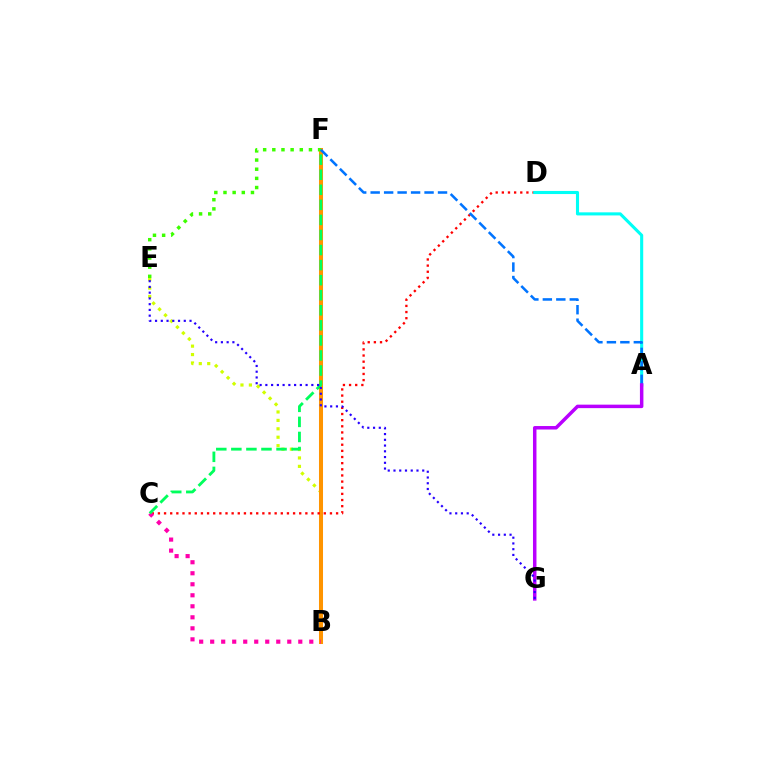{('B', 'E'): [{'color': '#d1ff00', 'line_style': 'dotted', 'thickness': 2.29}], ('B', 'F'): [{'color': '#ff9400', 'line_style': 'solid', 'thickness': 2.9}], ('C', 'D'): [{'color': '#ff0000', 'line_style': 'dotted', 'thickness': 1.67}], ('E', 'F'): [{'color': '#3dff00', 'line_style': 'dotted', 'thickness': 2.49}], ('B', 'C'): [{'color': '#ff00ac', 'line_style': 'dotted', 'thickness': 2.99}], ('A', 'D'): [{'color': '#00fff6', 'line_style': 'solid', 'thickness': 2.23}], ('A', 'F'): [{'color': '#0074ff', 'line_style': 'dashed', 'thickness': 1.83}], ('A', 'G'): [{'color': '#b900ff', 'line_style': 'solid', 'thickness': 2.51}], ('C', 'F'): [{'color': '#00ff5c', 'line_style': 'dashed', 'thickness': 2.05}], ('E', 'G'): [{'color': '#2500ff', 'line_style': 'dotted', 'thickness': 1.56}]}